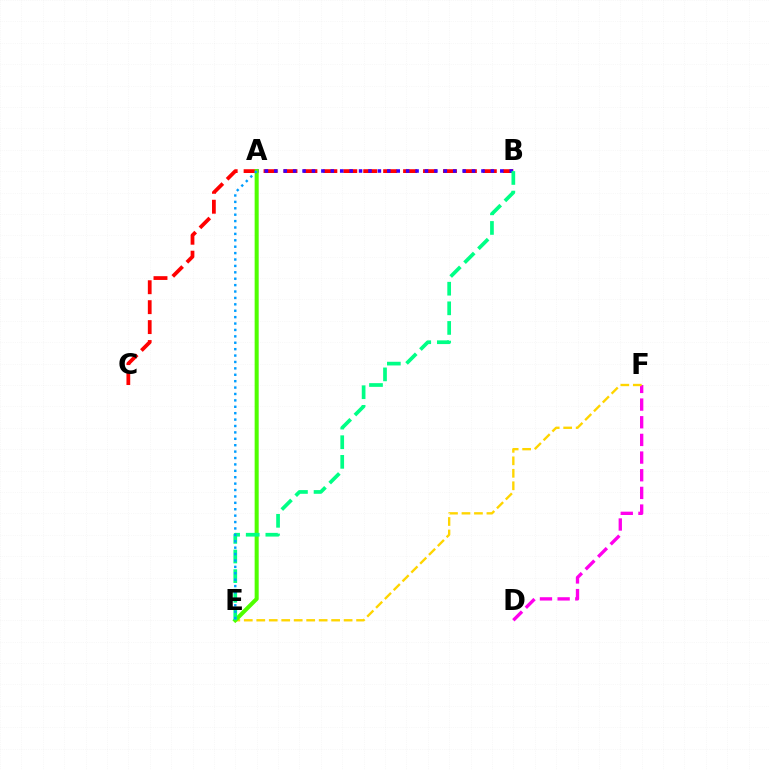{('B', 'C'): [{'color': '#ff0000', 'line_style': 'dashed', 'thickness': 2.71}], ('A', 'B'): [{'color': '#3700ff', 'line_style': 'dotted', 'thickness': 2.56}], ('D', 'F'): [{'color': '#ff00ed', 'line_style': 'dashed', 'thickness': 2.4}], ('E', 'F'): [{'color': '#ffd500', 'line_style': 'dashed', 'thickness': 1.7}], ('A', 'E'): [{'color': '#4fff00', 'line_style': 'solid', 'thickness': 2.91}, {'color': '#009eff', 'line_style': 'dotted', 'thickness': 1.74}], ('B', 'E'): [{'color': '#00ff86', 'line_style': 'dashed', 'thickness': 2.66}]}